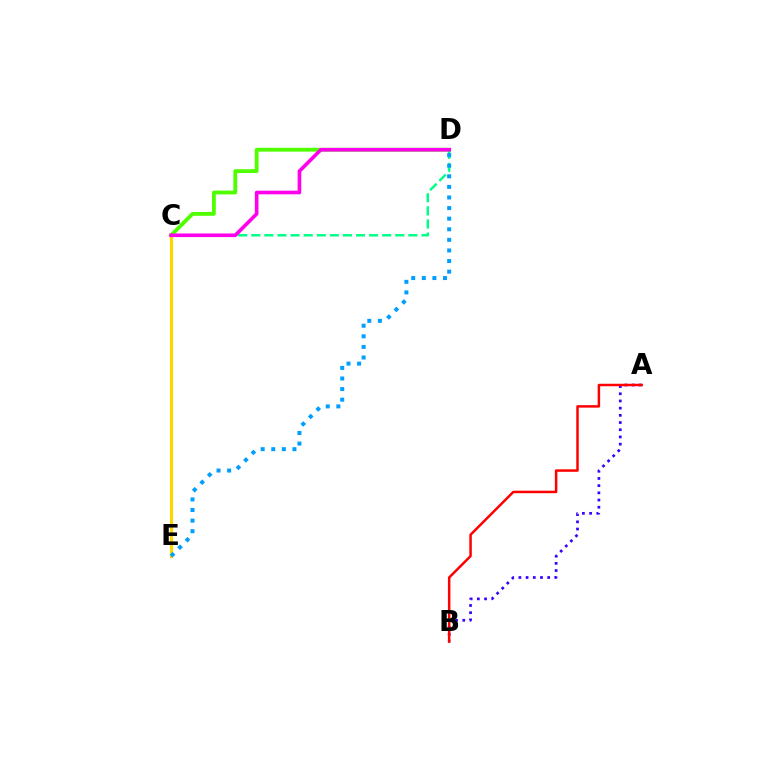{('C', 'D'): [{'color': '#4fff00', 'line_style': 'solid', 'thickness': 2.75}, {'color': '#00ff86', 'line_style': 'dashed', 'thickness': 1.78}, {'color': '#ff00ed', 'line_style': 'solid', 'thickness': 2.62}], ('A', 'B'): [{'color': '#3700ff', 'line_style': 'dotted', 'thickness': 1.96}, {'color': '#ff0000', 'line_style': 'solid', 'thickness': 1.79}], ('C', 'E'): [{'color': '#ffd500', 'line_style': 'solid', 'thickness': 2.27}], ('D', 'E'): [{'color': '#009eff', 'line_style': 'dotted', 'thickness': 2.88}]}